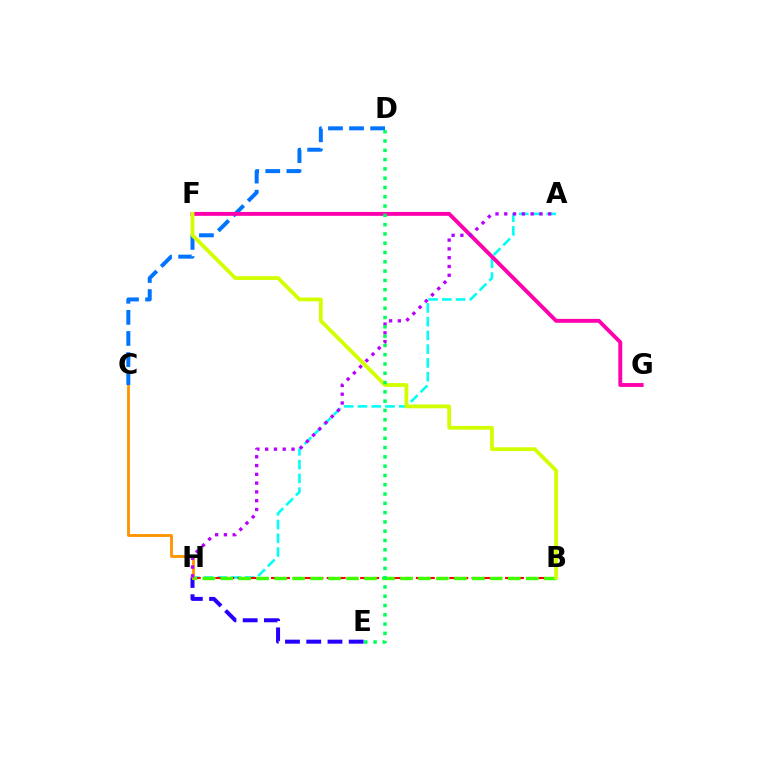{('A', 'H'): [{'color': '#00fff6', 'line_style': 'dashed', 'thickness': 1.87}, {'color': '#b900ff', 'line_style': 'dotted', 'thickness': 2.39}], ('E', 'H'): [{'color': '#2500ff', 'line_style': 'dashed', 'thickness': 2.88}], ('B', 'H'): [{'color': '#ff0000', 'line_style': 'dashed', 'thickness': 1.51}, {'color': '#3dff00', 'line_style': 'dashed', 'thickness': 2.44}], ('C', 'H'): [{'color': '#ff9400', 'line_style': 'solid', 'thickness': 2.05}], ('C', 'D'): [{'color': '#0074ff', 'line_style': 'dashed', 'thickness': 2.87}], ('F', 'G'): [{'color': '#ff00ac', 'line_style': 'solid', 'thickness': 2.8}], ('B', 'F'): [{'color': '#d1ff00', 'line_style': 'solid', 'thickness': 2.73}], ('D', 'E'): [{'color': '#00ff5c', 'line_style': 'dotted', 'thickness': 2.52}]}